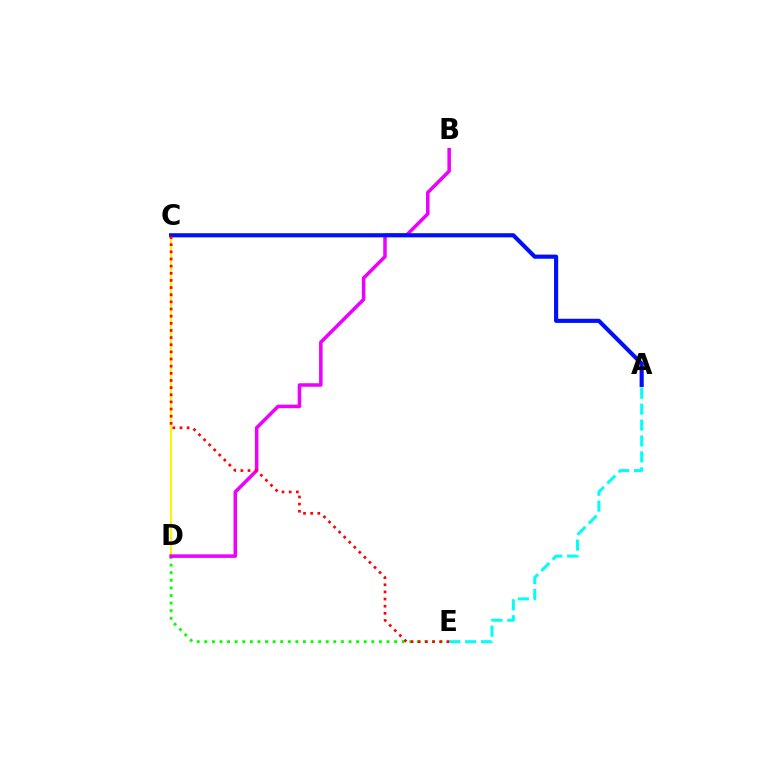{('D', 'E'): [{'color': '#08ff00', 'line_style': 'dotted', 'thickness': 2.06}], ('C', 'D'): [{'color': '#fcf500', 'line_style': 'solid', 'thickness': 1.52}], ('B', 'D'): [{'color': '#ee00ff', 'line_style': 'solid', 'thickness': 2.53}], ('A', 'C'): [{'color': '#0010ff', 'line_style': 'solid', 'thickness': 2.98}], ('A', 'E'): [{'color': '#00fff6', 'line_style': 'dashed', 'thickness': 2.16}], ('C', 'E'): [{'color': '#ff0000', 'line_style': 'dotted', 'thickness': 1.94}]}